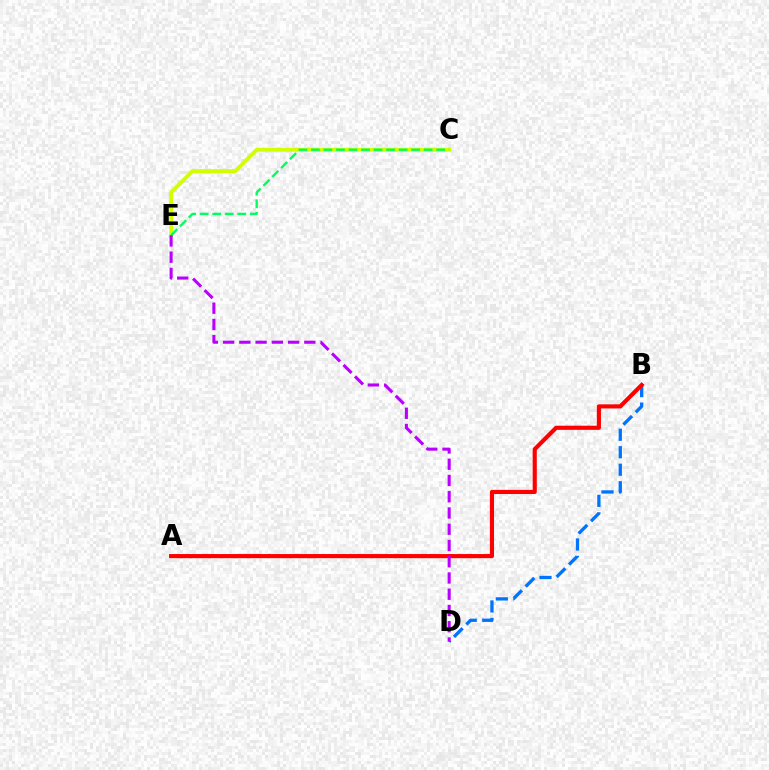{('B', 'D'): [{'color': '#0074ff', 'line_style': 'dashed', 'thickness': 2.38}], ('A', 'B'): [{'color': '#ff0000', 'line_style': 'solid', 'thickness': 2.98}], ('C', 'E'): [{'color': '#d1ff00', 'line_style': 'solid', 'thickness': 2.78}, {'color': '#00ff5c', 'line_style': 'dashed', 'thickness': 1.7}], ('D', 'E'): [{'color': '#b900ff', 'line_style': 'dashed', 'thickness': 2.21}]}